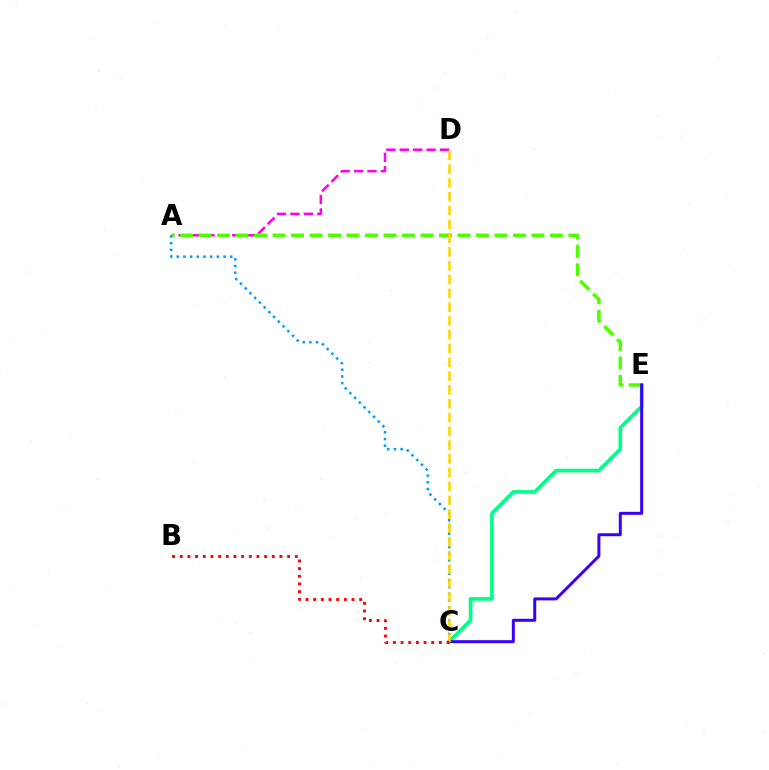{('C', 'E'): [{'color': '#00ff86', 'line_style': 'solid', 'thickness': 2.65}, {'color': '#3700ff', 'line_style': 'solid', 'thickness': 2.15}], ('A', 'D'): [{'color': '#ff00ed', 'line_style': 'dashed', 'thickness': 1.82}], ('A', 'E'): [{'color': '#4fff00', 'line_style': 'dashed', 'thickness': 2.51}], ('A', 'C'): [{'color': '#009eff', 'line_style': 'dotted', 'thickness': 1.82}], ('C', 'D'): [{'color': '#ffd500', 'line_style': 'dashed', 'thickness': 1.88}], ('B', 'C'): [{'color': '#ff0000', 'line_style': 'dotted', 'thickness': 2.08}]}